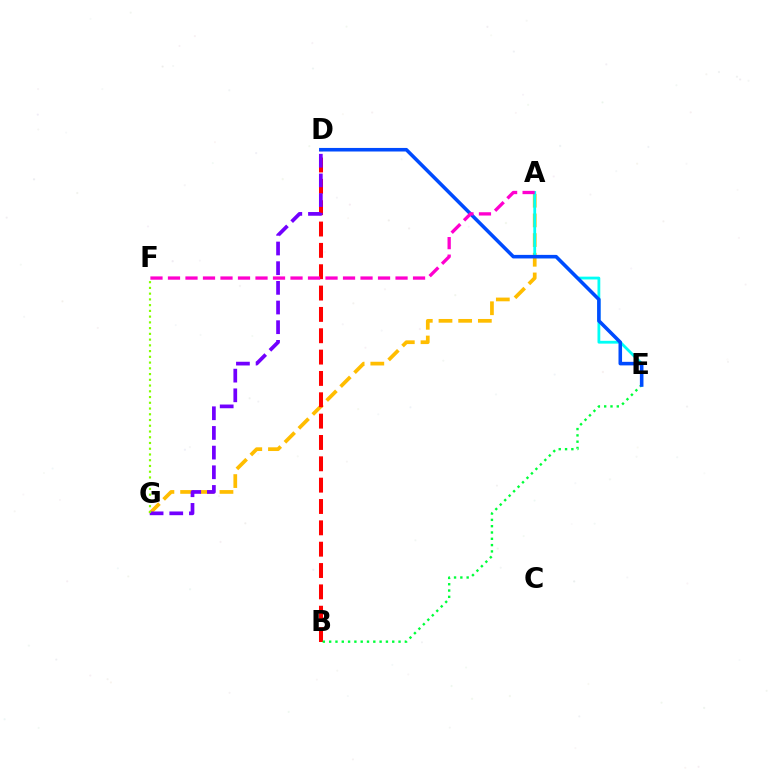{('A', 'G'): [{'color': '#ffbd00', 'line_style': 'dashed', 'thickness': 2.67}], ('B', 'D'): [{'color': '#ff0000', 'line_style': 'dashed', 'thickness': 2.9}], ('D', 'G'): [{'color': '#7200ff', 'line_style': 'dashed', 'thickness': 2.67}], ('B', 'E'): [{'color': '#00ff39', 'line_style': 'dotted', 'thickness': 1.71}], ('A', 'E'): [{'color': '#00fff6', 'line_style': 'solid', 'thickness': 2.02}], ('D', 'E'): [{'color': '#004bff', 'line_style': 'solid', 'thickness': 2.56}], ('F', 'G'): [{'color': '#84ff00', 'line_style': 'dotted', 'thickness': 1.56}], ('A', 'F'): [{'color': '#ff00cf', 'line_style': 'dashed', 'thickness': 2.38}]}